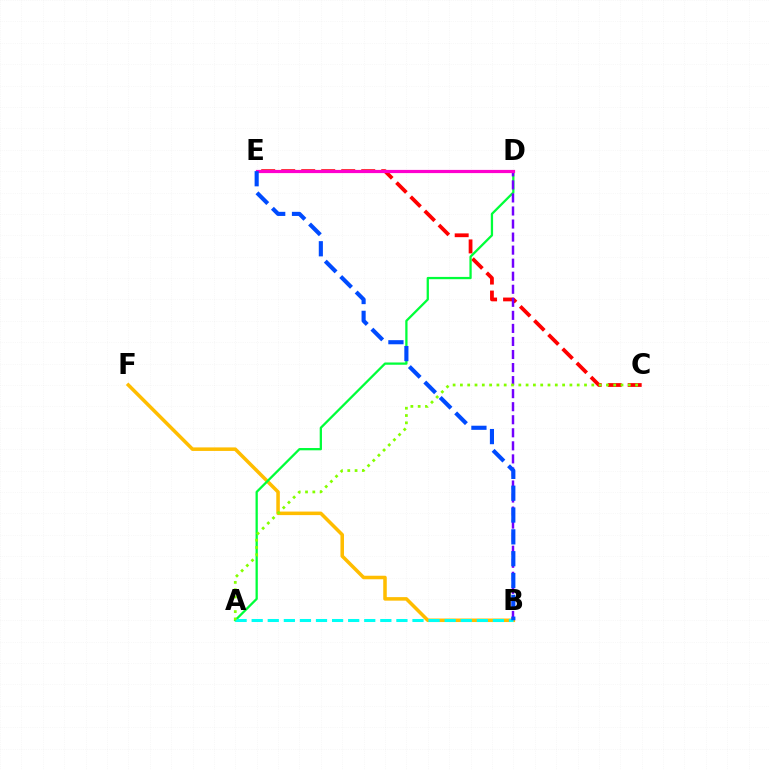{('B', 'F'): [{'color': '#ffbd00', 'line_style': 'solid', 'thickness': 2.54}], ('C', 'E'): [{'color': '#ff0000', 'line_style': 'dashed', 'thickness': 2.72}], ('A', 'D'): [{'color': '#00ff39', 'line_style': 'solid', 'thickness': 1.64}], ('B', 'D'): [{'color': '#7200ff', 'line_style': 'dashed', 'thickness': 1.77}], ('A', 'B'): [{'color': '#00fff6', 'line_style': 'dashed', 'thickness': 2.18}], ('A', 'C'): [{'color': '#84ff00', 'line_style': 'dotted', 'thickness': 1.98}], ('D', 'E'): [{'color': '#ff00cf', 'line_style': 'solid', 'thickness': 2.3}], ('B', 'E'): [{'color': '#004bff', 'line_style': 'dashed', 'thickness': 2.97}]}